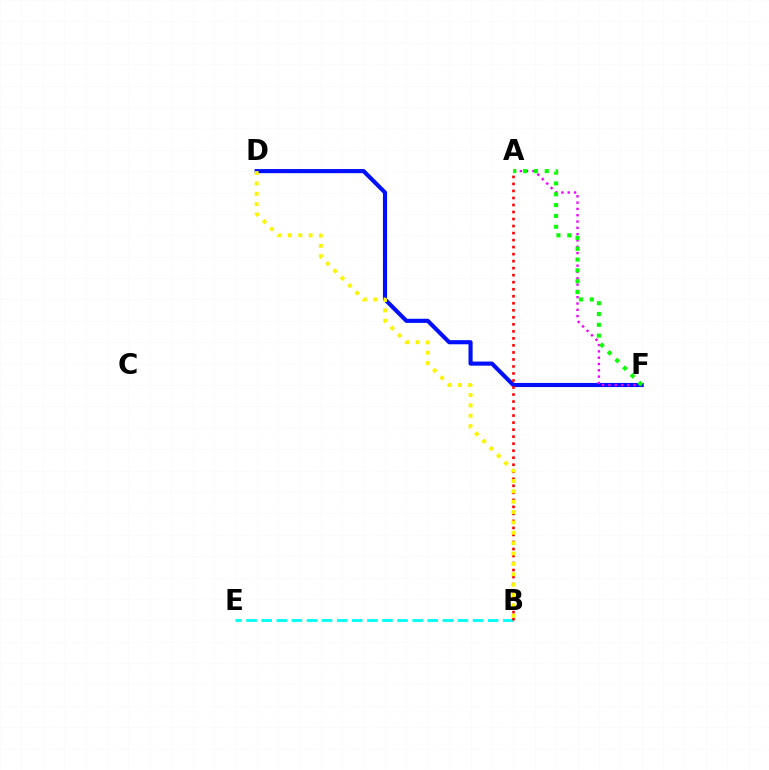{('D', 'F'): [{'color': '#0010ff', 'line_style': 'solid', 'thickness': 2.97}], ('A', 'F'): [{'color': '#ee00ff', 'line_style': 'dotted', 'thickness': 1.71}, {'color': '#08ff00', 'line_style': 'dotted', 'thickness': 2.94}], ('B', 'E'): [{'color': '#00fff6', 'line_style': 'dashed', 'thickness': 2.05}], ('A', 'B'): [{'color': '#ff0000', 'line_style': 'dotted', 'thickness': 1.91}], ('B', 'D'): [{'color': '#fcf500', 'line_style': 'dotted', 'thickness': 2.82}]}